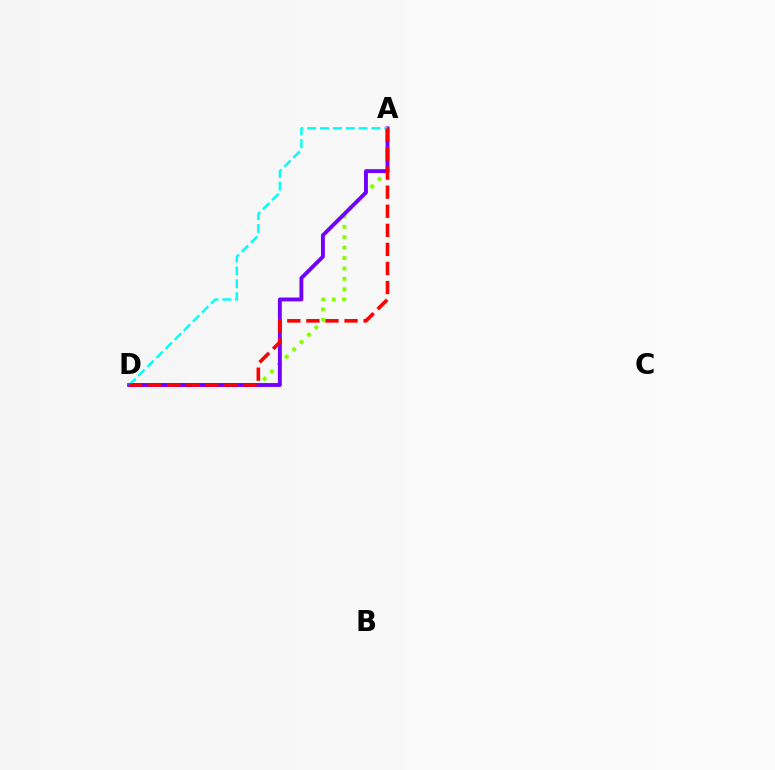{('A', 'D'): [{'color': '#84ff00', 'line_style': 'dotted', 'thickness': 2.83}, {'color': '#7200ff', 'line_style': 'solid', 'thickness': 2.8}, {'color': '#00fff6', 'line_style': 'dashed', 'thickness': 1.74}, {'color': '#ff0000', 'line_style': 'dashed', 'thickness': 2.59}]}